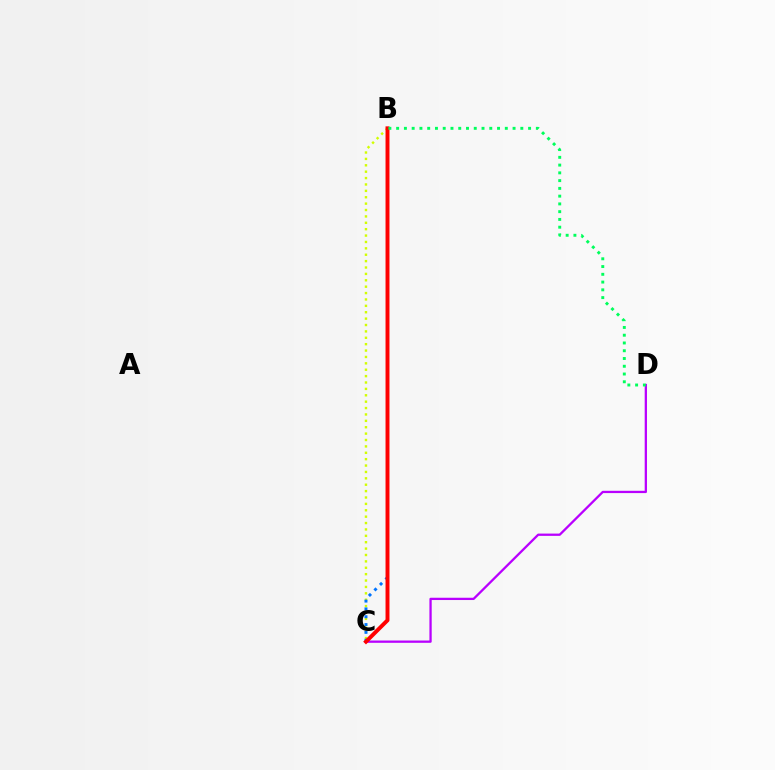{('B', 'C'): [{'color': '#d1ff00', 'line_style': 'dotted', 'thickness': 1.74}, {'color': '#0074ff', 'line_style': 'dotted', 'thickness': 2.12}, {'color': '#ff0000', 'line_style': 'solid', 'thickness': 2.83}], ('C', 'D'): [{'color': '#b900ff', 'line_style': 'solid', 'thickness': 1.65}], ('B', 'D'): [{'color': '#00ff5c', 'line_style': 'dotted', 'thickness': 2.11}]}